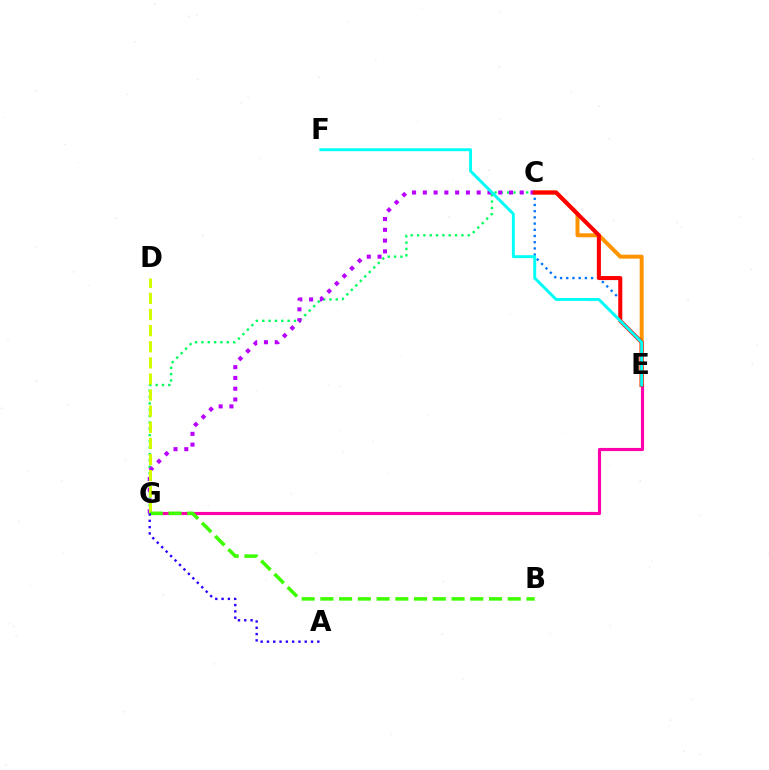{('E', 'G'): [{'color': '#ff00ac', 'line_style': 'solid', 'thickness': 2.25}], ('C', 'E'): [{'color': '#ff9400', 'line_style': 'solid', 'thickness': 2.85}, {'color': '#0074ff', 'line_style': 'dotted', 'thickness': 1.69}, {'color': '#ff0000', 'line_style': 'solid', 'thickness': 2.92}], ('C', 'G'): [{'color': '#00ff5c', 'line_style': 'dotted', 'thickness': 1.72}, {'color': '#b900ff', 'line_style': 'dotted', 'thickness': 2.93}], ('D', 'G'): [{'color': '#d1ff00', 'line_style': 'dashed', 'thickness': 2.19}], ('B', 'G'): [{'color': '#3dff00', 'line_style': 'dashed', 'thickness': 2.54}], ('E', 'F'): [{'color': '#00fff6', 'line_style': 'solid', 'thickness': 2.11}], ('A', 'G'): [{'color': '#2500ff', 'line_style': 'dotted', 'thickness': 1.71}]}